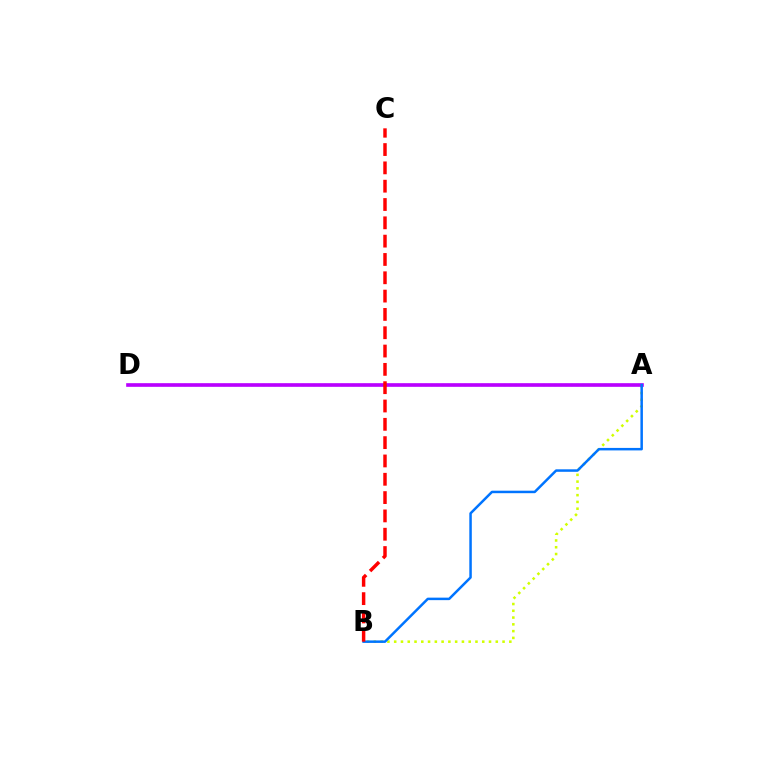{('A', 'B'): [{'color': '#d1ff00', 'line_style': 'dotted', 'thickness': 1.84}, {'color': '#0074ff', 'line_style': 'solid', 'thickness': 1.8}], ('A', 'D'): [{'color': '#00ff5c', 'line_style': 'dotted', 'thickness': 1.52}, {'color': '#b900ff', 'line_style': 'solid', 'thickness': 2.63}], ('B', 'C'): [{'color': '#ff0000', 'line_style': 'dashed', 'thickness': 2.49}]}